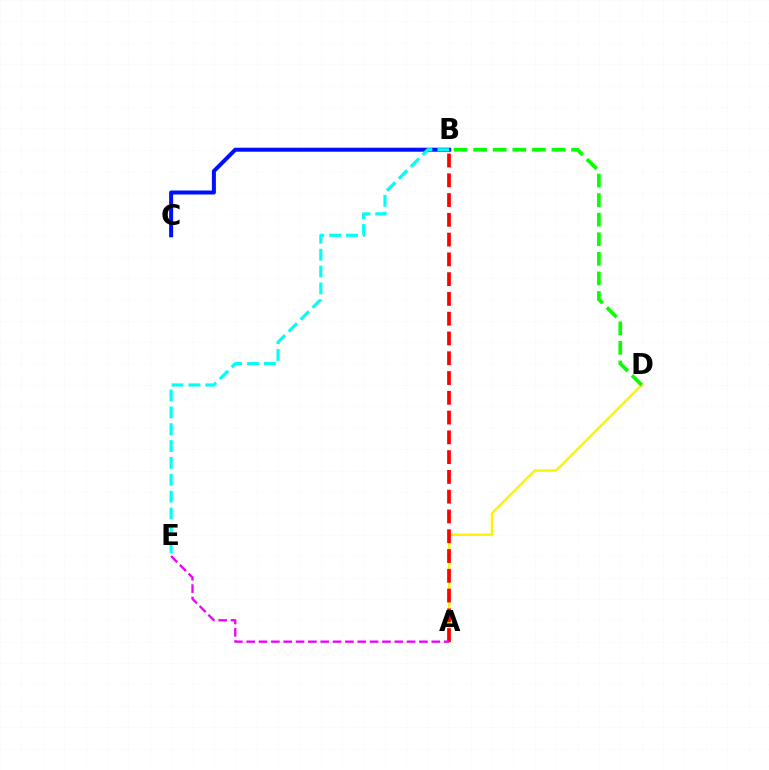{('A', 'D'): [{'color': '#fcf500', 'line_style': 'solid', 'thickness': 1.74}], ('B', 'D'): [{'color': '#08ff00', 'line_style': 'dashed', 'thickness': 2.66}], ('B', 'C'): [{'color': '#0010ff', 'line_style': 'solid', 'thickness': 2.88}], ('A', 'B'): [{'color': '#ff0000', 'line_style': 'dashed', 'thickness': 2.69}], ('A', 'E'): [{'color': '#ee00ff', 'line_style': 'dashed', 'thickness': 1.68}], ('B', 'E'): [{'color': '#00fff6', 'line_style': 'dashed', 'thickness': 2.29}]}